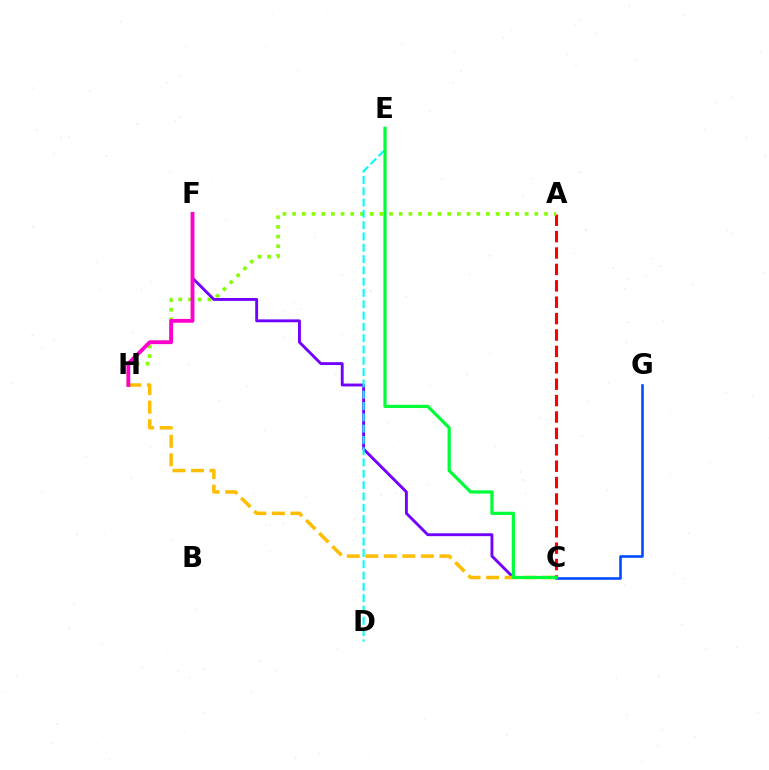{('A', 'C'): [{'color': '#ff0000', 'line_style': 'dashed', 'thickness': 2.23}], ('C', 'G'): [{'color': '#004bff', 'line_style': 'solid', 'thickness': 1.86}], ('A', 'H'): [{'color': '#84ff00', 'line_style': 'dotted', 'thickness': 2.63}], ('C', 'F'): [{'color': '#7200ff', 'line_style': 'solid', 'thickness': 2.07}], ('D', 'E'): [{'color': '#00fff6', 'line_style': 'dashed', 'thickness': 1.54}], ('C', 'H'): [{'color': '#ffbd00', 'line_style': 'dashed', 'thickness': 2.52}], ('F', 'H'): [{'color': '#ff00cf', 'line_style': 'solid', 'thickness': 2.76}], ('C', 'E'): [{'color': '#00ff39', 'line_style': 'solid', 'thickness': 2.32}]}